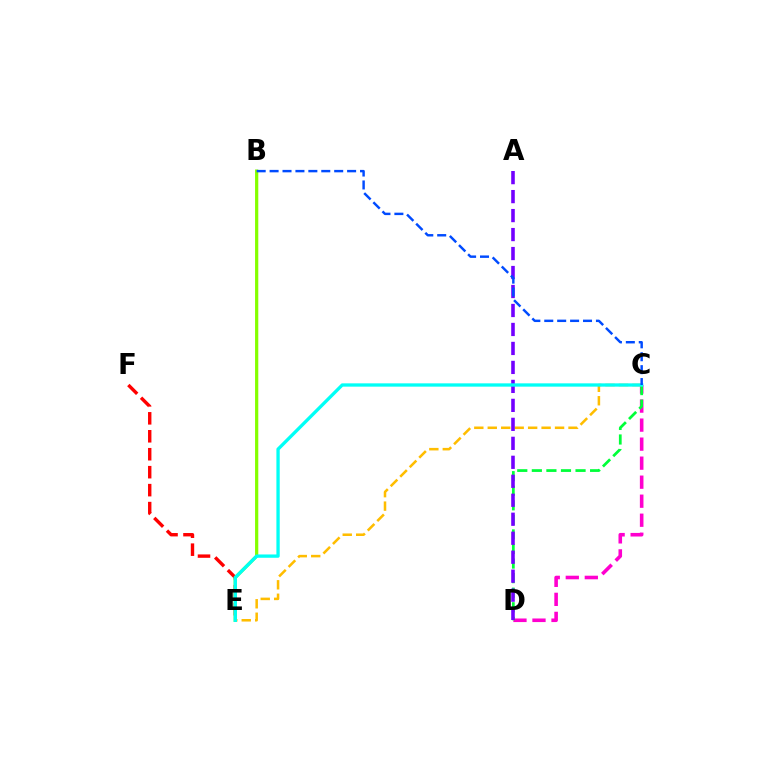{('E', 'F'): [{'color': '#ff0000', 'line_style': 'dashed', 'thickness': 2.44}], ('C', 'D'): [{'color': '#ff00cf', 'line_style': 'dashed', 'thickness': 2.58}, {'color': '#00ff39', 'line_style': 'dashed', 'thickness': 1.98}], ('C', 'E'): [{'color': '#ffbd00', 'line_style': 'dashed', 'thickness': 1.83}, {'color': '#00fff6', 'line_style': 'solid', 'thickness': 2.38}], ('A', 'D'): [{'color': '#7200ff', 'line_style': 'dashed', 'thickness': 2.58}], ('B', 'E'): [{'color': '#84ff00', 'line_style': 'solid', 'thickness': 2.33}], ('B', 'C'): [{'color': '#004bff', 'line_style': 'dashed', 'thickness': 1.76}]}